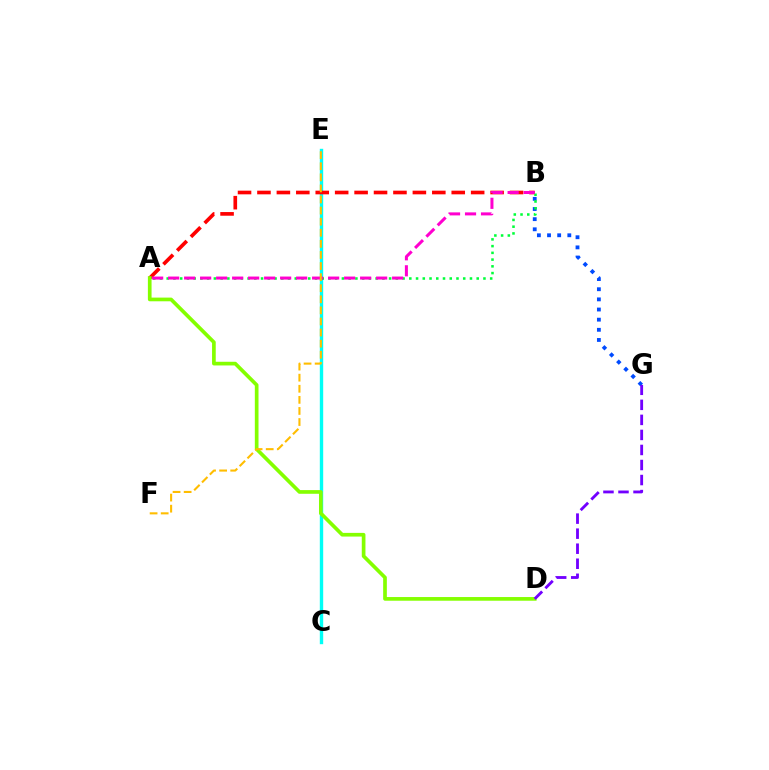{('B', 'G'): [{'color': '#004bff', 'line_style': 'dotted', 'thickness': 2.76}], ('C', 'E'): [{'color': '#00fff6', 'line_style': 'solid', 'thickness': 2.44}], ('A', 'B'): [{'color': '#ff0000', 'line_style': 'dashed', 'thickness': 2.64}, {'color': '#00ff39', 'line_style': 'dotted', 'thickness': 1.83}, {'color': '#ff00cf', 'line_style': 'dashed', 'thickness': 2.17}], ('A', 'D'): [{'color': '#84ff00', 'line_style': 'solid', 'thickness': 2.65}], ('D', 'G'): [{'color': '#7200ff', 'line_style': 'dashed', 'thickness': 2.04}], ('E', 'F'): [{'color': '#ffbd00', 'line_style': 'dashed', 'thickness': 1.51}]}